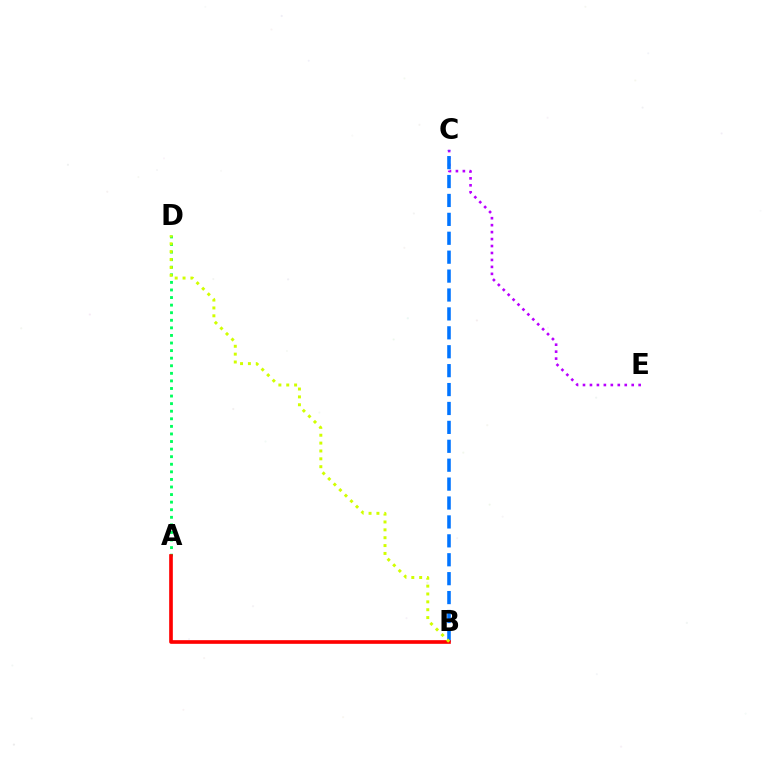{('C', 'E'): [{'color': '#b900ff', 'line_style': 'dotted', 'thickness': 1.89}], ('B', 'C'): [{'color': '#0074ff', 'line_style': 'dashed', 'thickness': 2.57}], ('A', 'D'): [{'color': '#00ff5c', 'line_style': 'dotted', 'thickness': 2.06}], ('A', 'B'): [{'color': '#ff0000', 'line_style': 'solid', 'thickness': 2.63}], ('B', 'D'): [{'color': '#d1ff00', 'line_style': 'dotted', 'thickness': 2.14}]}